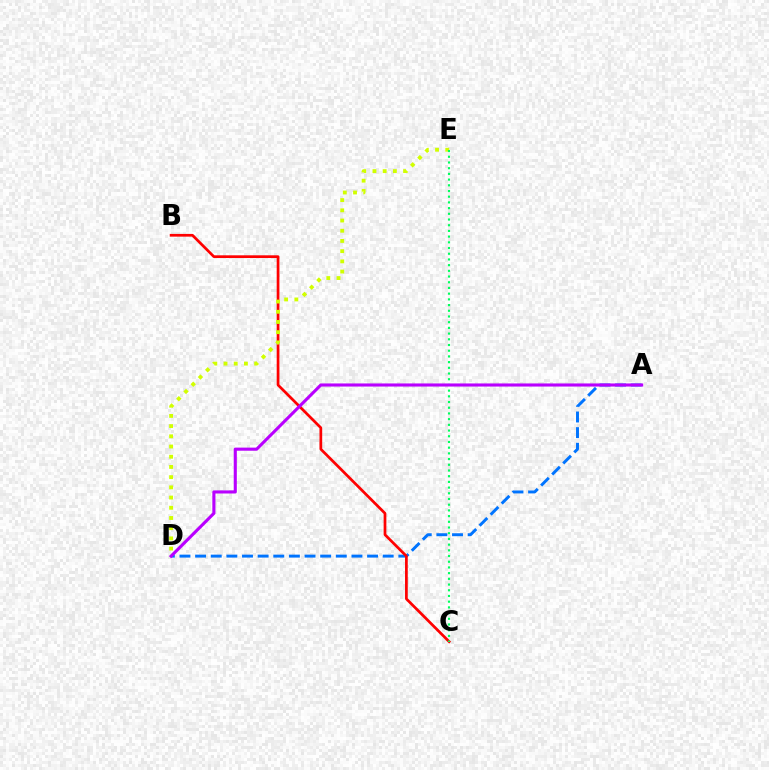{('A', 'D'): [{'color': '#0074ff', 'line_style': 'dashed', 'thickness': 2.12}, {'color': '#b900ff', 'line_style': 'solid', 'thickness': 2.23}], ('B', 'C'): [{'color': '#ff0000', 'line_style': 'solid', 'thickness': 1.96}], ('D', 'E'): [{'color': '#d1ff00', 'line_style': 'dotted', 'thickness': 2.77}], ('C', 'E'): [{'color': '#00ff5c', 'line_style': 'dotted', 'thickness': 1.55}]}